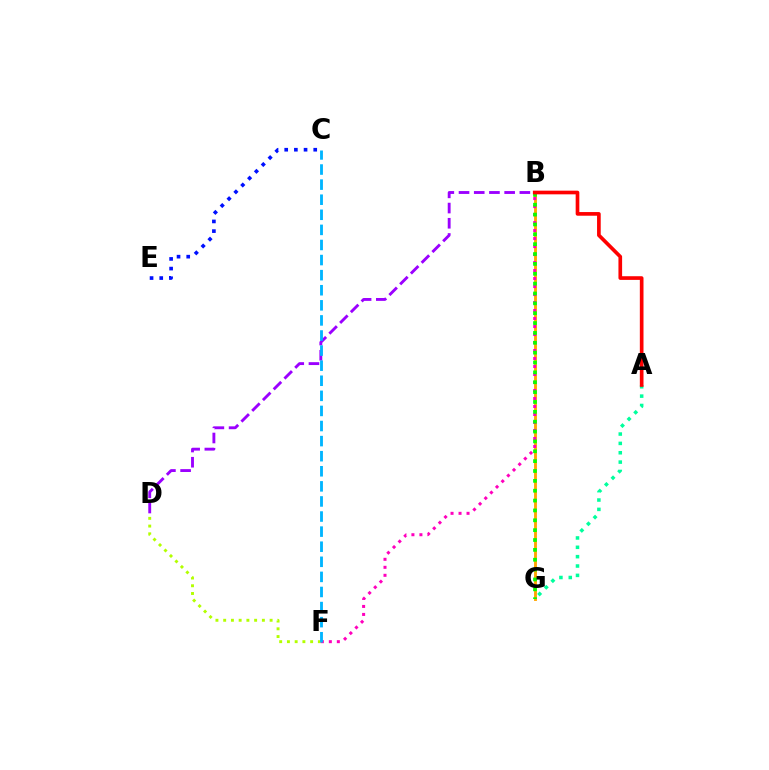{('B', 'G'): [{'color': '#ffa500', 'line_style': 'solid', 'thickness': 2.06}, {'color': '#08ff00', 'line_style': 'dotted', 'thickness': 2.68}], ('A', 'G'): [{'color': '#00ff9d', 'line_style': 'dotted', 'thickness': 2.54}], ('D', 'F'): [{'color': '#b3ff00', 'line_style': 'dotted', 'thickness': 2.1}], ('B', 'D'): [{'color': '#9b00ff', 'line_style': 'dashed', 'thickness': 2.07}], ('C', 'E'): [{'color': '#0010ff', 'line_style': 'dotted', 'thickness': 2.63}], ('B', 'F'): [{'color': '#ff00bd', 'line_style': 'dotted', 'thickness': 2.17}], ('C', 'F'): [{'color': '#00b5ff', 'line_style': 'dashed', 'thickness': 2.05}], ('A', 'B'): [{'color': '#ff0000', 'line_style': 'solid', 'thickness': 2.64}]}